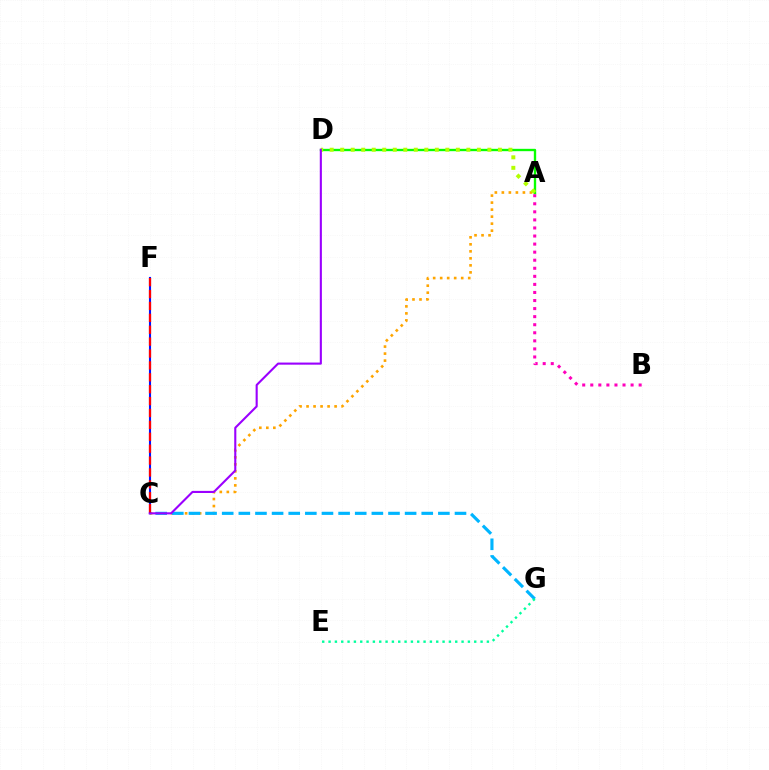{('A', 'C'): [{'color': '#ffa500', 'line_style': 'dotted', 'thickness': 1.91}], ('C', 'G'): [{'color': '#00b5ff', 'line_style': 'dashed', 'thickness': 2.26}], ('C', 'F'): [{'color': '#0010ff', 'line_style': 'solid', 'thickness': 1.51}, {'color': '#ff0000', 'line_style': 'dashed', 'thickness': 1.62}], ('A', 'D'): [{'color': '#08ff00', 'line_style': 'solid', 'thickness': 1.69}, {'color': '#b3ff00', 'line_style': 'dotted', 'thickness': 2.86}], ('E', 'G'): [{'color': '#00ff9d', 'line_style': 'dotted', 'thickness': 1.72}], ('A', 'B'): [{'color': '#ff00bd', 'line_style': 'dotted', 'thickness': 2.19}], ('C', 'D'): [{'color': '#9b00ff', 'line_style': 'solid', 'thickness': 1.52}]}